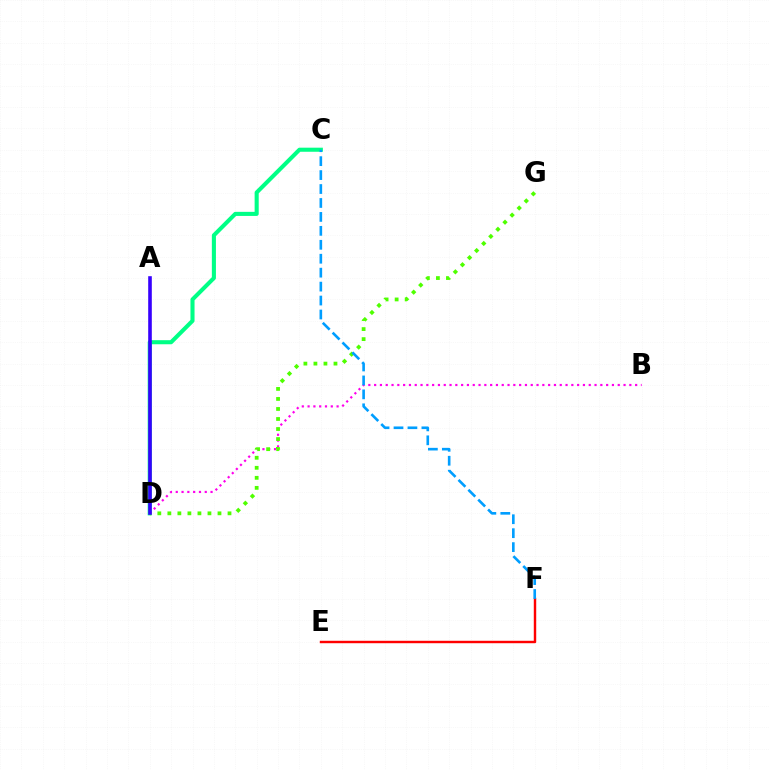{('E', 'F'): [{'color': '#ff0000', 'line_style': 'solid', 'thickness': 1.75}], ('C', 'D'): [{'color': '#00ff86', 'line_style': 'solid', 'thickness': 2.94}], ('B', 'D'): [{'color': '#ff00ed', 'line_style': 'dotted', 'thickness': 1.58}], ('D', 'G'): [{'color': '#4fff00', 'line_style': 'dotted', 'thickness': 2.72}], ('A', 'D'): [{'color': '#ffd500', 'line_style': 'dotted', 'thickness': 1.6}, {'color': '#3700ff', 'line_style': 'solid', 'thickness': 2.59}], ('C', 'F'): [{'color': '#009eff', 'line_style': 'dashed', 'thickness': 1.89}]}